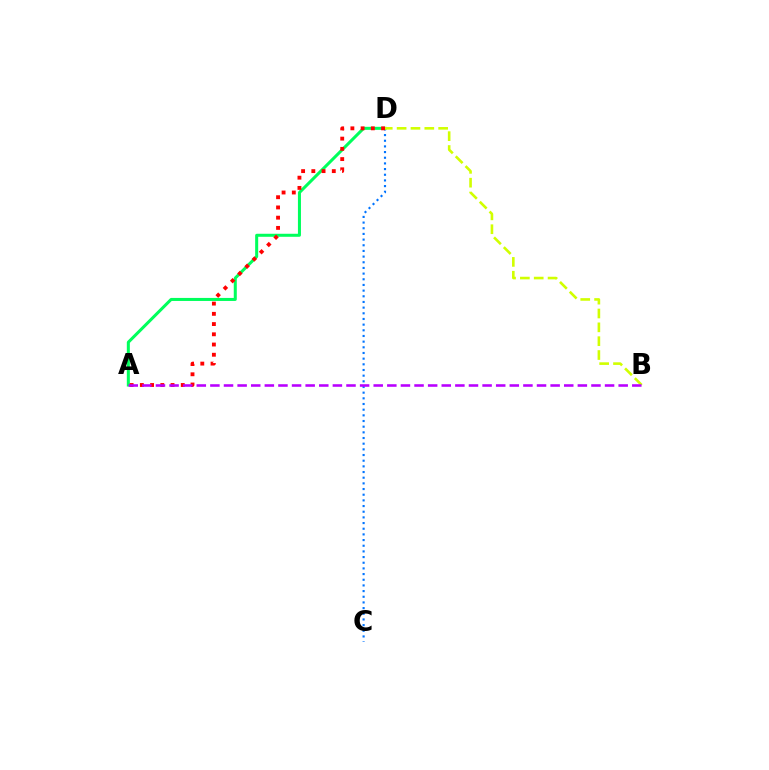{('C', 'D'): [{'color': '#0074ff', 'line_style': 'dotted', 'thickness': 1.54}], ('A', 'D'): [{'color': '#00ff5c', 'line_style': 'solid', 'thickness': 2.18}, {'color': '#ff0000', 'line_style': 'dotted', 'thickness': 2.78}], ('B', 'D'): [{'color': '#d1ff00', 'line_style': 'dashed', 'thickness': 1.88}], ('A', 'B'): [{'color': '#b900ff', 'line_style': 'dashed', 'thickness': 1.85}]}